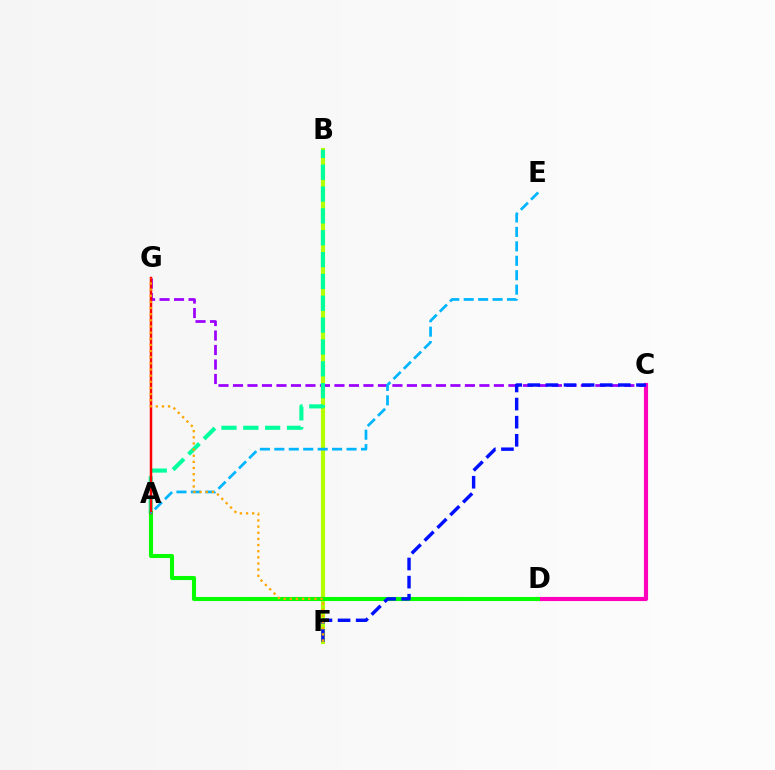{('B', 'F'): [{'color': '#b3ff00', 'line_style': 'solid', 'thickness': 2.98}], ('C', 'D'): [{'color': '#ff00bd', 'line_style': 'solid', 'thickness': 2.97}], ('C', 'G'): [{'color': '#9b00ff', 'line_style': 'dashed', 'thickness': 1.97}], ('A', 'B'): [{'color': '#00ff9d', 'line_style': 'dashed', 'thickness': 2.97}], ('A', 'D'): [{'color': '#08ff00', 'line_style': 'solid', 'thickness': 2.93}], ('C', 'F'): [{'color': '#0010ff', 'line_style': 'dashed', 'thickness': 2.46}], ('A', 'G'): [{'color': '#ff0000', 'line_style': 'solid', 'thickness': 1.79}], ('A', 'E'): [{'color': '#00b5ff', 'line_style': 'dashed', 'thickness': 1.96}], ('F', 'G'): [{'color': '#ffa500', 'line_style': 'dotted', 'thickness': 1.67}]}